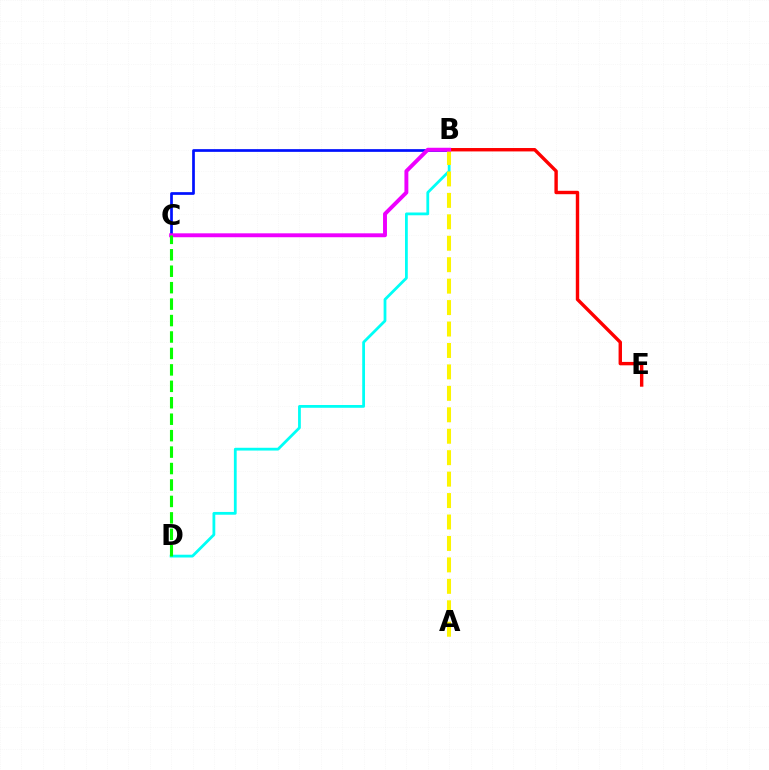{('B', 'D'): [{'color': '#00fff6', 'line_style': 'solid', 'thickness': 2.0}], ('B', 'E'): [{'color': '#ff0000', 'line_style': 'solid', 'thickness': 2.45}], ('B', 'C'): [{'color': '#0010ff', 'line_style': 'solid', 'thickness': 1.95}, {'color': '#ee00ff', 'line_style': 'solid', 'thickness': 2.82}], ('A', 'B'): [{'color': '#fcf500', 'line_style': 'dashed', 'thickness': 2.91}], ('C', 'D'): [{'color': '#08ff00', 'line_style': 'dashed', 'thickness': 2.23}]}